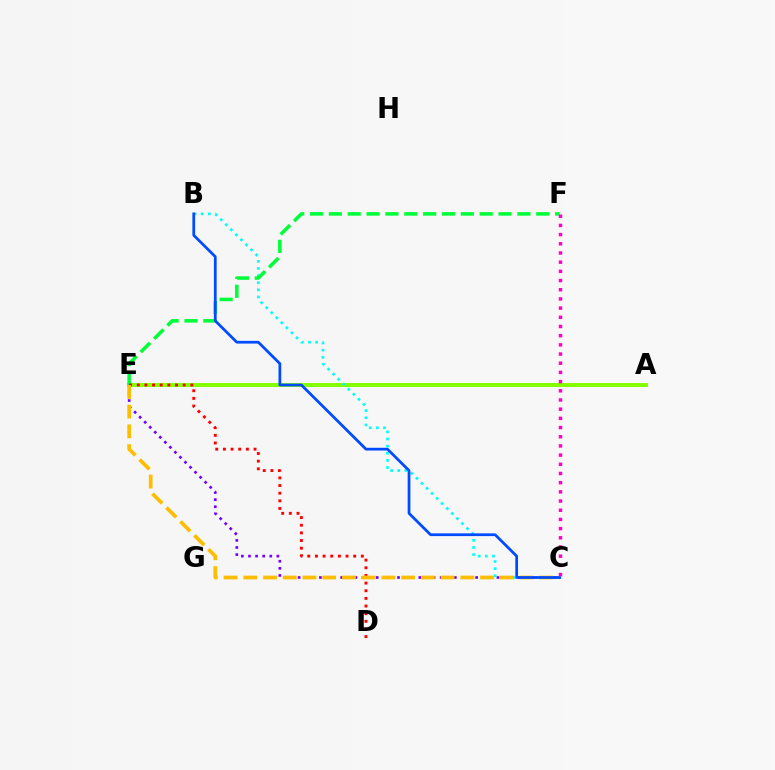{('C', 'E'): [{'color': '#7200ff', 'line_style': 'dotted', 'thickness': 1.93}, {'color': '#ffbd00', 'line_style': 'dashed', 'thickness': 2.68}], ('A', 'E'): [{'color': '#84ff00', 'line_style': 'solid', 'thickness': 2.85}], ('B', 'C'): [{'color': '#00fff6', 'line_style': 'dotted', 'thickness': 1.94}, {'color': '#004bff', 'line_style': 'solid', 'thickness': 1.98}], ('E', 'F'): [{'color': '#00ff39', 'line_style': 'dashed', 'thickness': 2.56}], ('D', 'E'): [{'color': '#ff0000', 'line_style': 'dotted', 'thickness': 2.08}], ('C', 'F'): [{'color': '#ff00cf', 'line_style': 'dotted', 'thickness': 2.5}]}